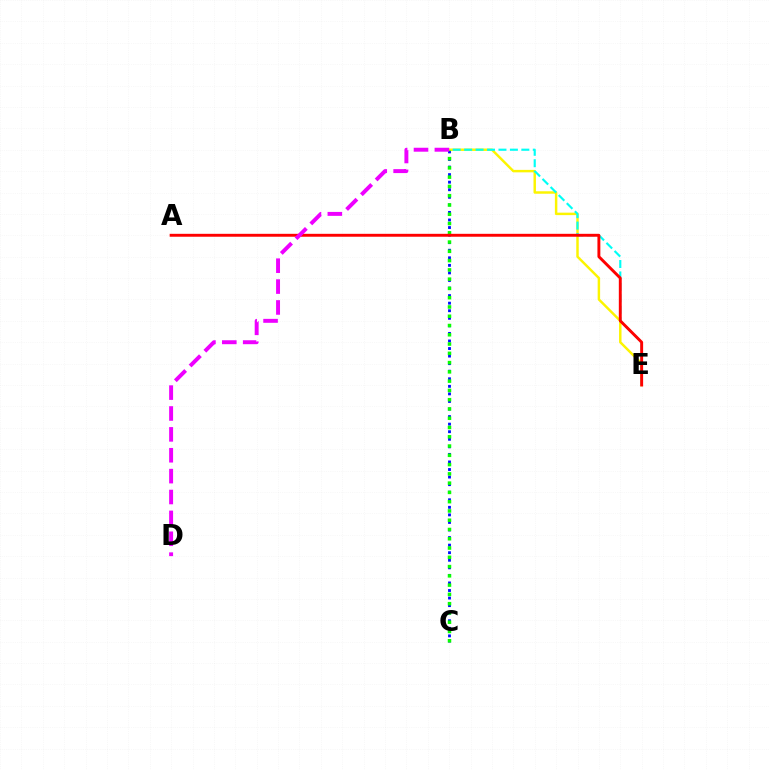{('B', 'C'): [{'color': '#0010ff', 'line_style': 'dotted', 'thickness': 2.05}, {'color': '#08ff00', 'line_style': 'dotted', 'thickness': 2.52}], ('B', 'E'): [{'color': '#fcf500', 'line_style': 'solid', 'thickness': 1.77}, {'color': '#00fff6', 'line_style': 'dashed', 'thickness': 1.55}], ('A', 'E'): [{'color': '#ff0000', 'line_style': 'solid', 'thickness': 2.1}], ('B', 'D'): [{'color': '#ee00ff', 'line_style': 'dashed', 'thickness': 2.84}]}